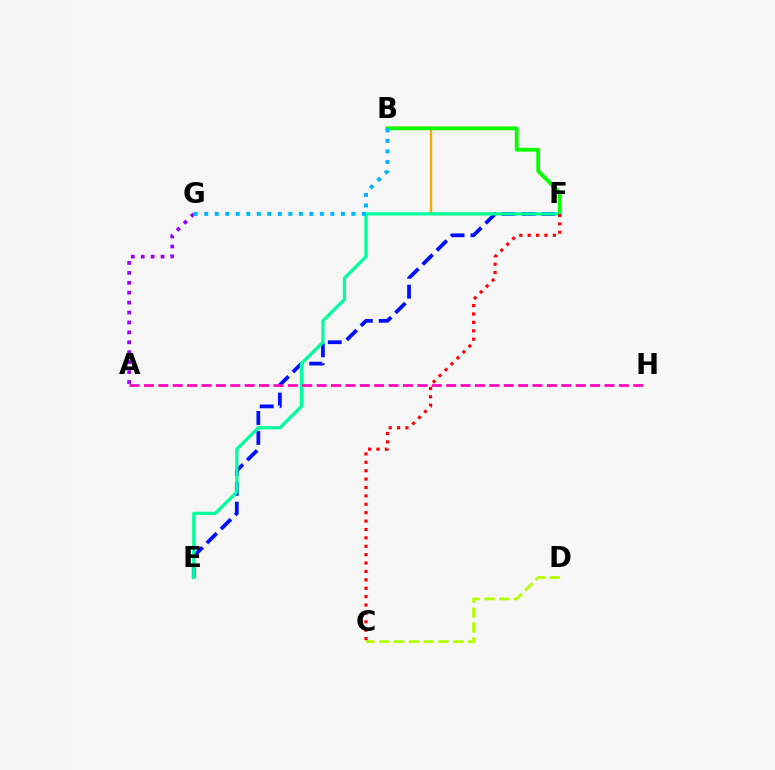{('A', 'G'): [{'color': '#9b00ff', 'line_style': 'dotted', 'thickness': 2.7}], ('C', 'D'): [{'color': '#b3ff00', 'line_style': 'dashed', 'thickness': 2.01}], ('B', 'F'): [{'color': '#ffa500', 'line_style': 'solid', 'thickness': 1.75}, {'color': '#08ff00', 'line_style': 'solid', 'thickness': 2.74}], ('E', 'F'): [{'color': '#0010ff', 'line_style': 'dashed', 'thickness': 2.71}, {'color': '#00ff9d', 'line_style': 'solid', 'thickness': 2.31}], ('B', 'G'): [{'color': '#00b5ff', 'line_style': 'dotted', 'thickness': 2.86}], ('A', 'H'): [{'color': '#ff00bd', 'line_style': 'dashed', 'thickness': 1.96}], ('C', 'F'): [{'color': '#ff0000', 'line_style': 'dotted', 'thickness': 2.28}]}